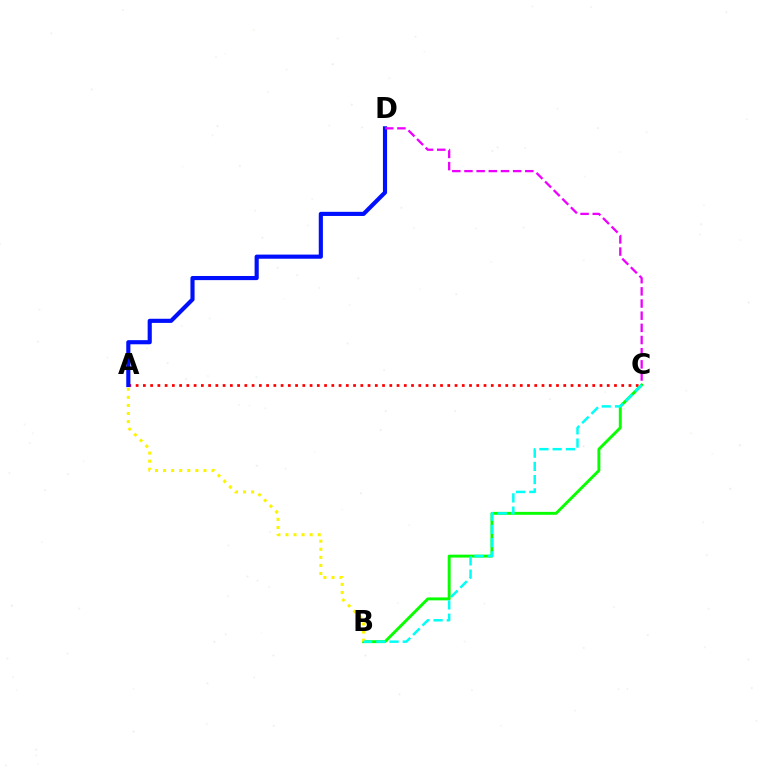{('A', 'C'): [{'color': '#ff0000', 'line_style': 'dotted', 'thickness': 1.97}], ('A', 'D'): [{'color': '#0010ff', 'line_style': 'solid', 'thickness': 2.98}], ('C', 'D'): [{'color': '#ee00ff', 'line_style': 'dashed', 'thickness': 1.65}], ('B', 'C'): [{'color': '#08ff00', 'line_style': 'solid', 'thickness': 2.1}, {'color': '#00fff6', 'line_style': 'dashed', 'thickness': 1.8}], ('A', 'B'): [{'color': '#fcf500', 'line_style': 'dotted', 'thickness': 2.19}]}